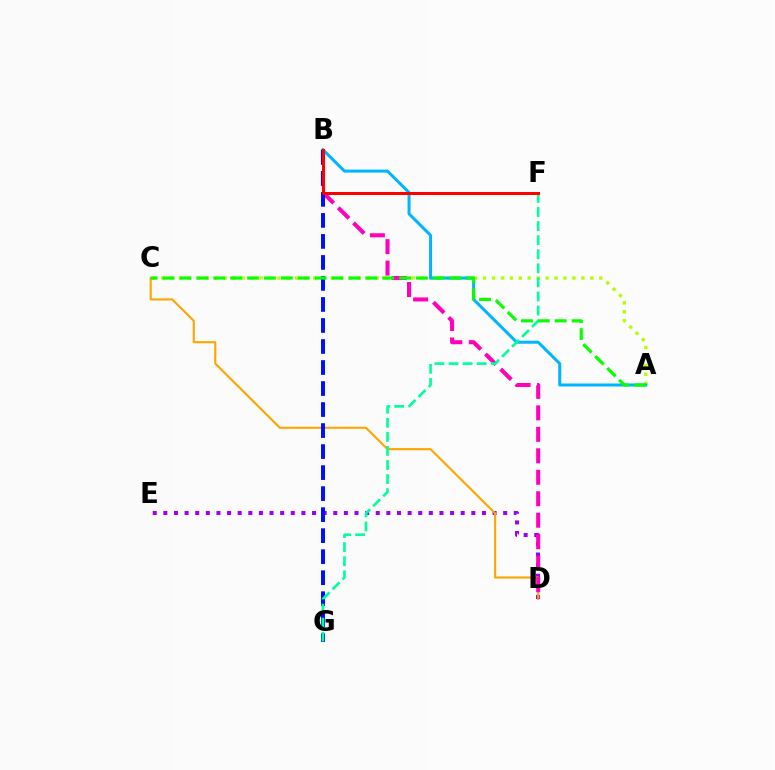{('A', 'C'): [{'color': '#b3ff00', 'line_style': 'dotted', 'thickness': 2.43}, {'color': '#08ff00', 'line_style': 'dashed', 'thickness': 2.3}], ('D', 'E'): [{'color': '#9b00ff', 'line_style': 'dotted', 'thickness': 2.89}], ('C', 'D'): [{'color': '#ffa500', 'line_style': 'solid', 'thickness': 1.53}], ('A', 'B'): [{'color': '#00b5ff', 'line_style': 'solid', 'thickness': 2.16}], ('B', 'D'): [{'color': '#ff00bd', 'line_style': 'dashed', 'thickness': 2.92}], ('B', 'G'): [{'color': '#0010ff', 'line_style': 'dashed', 'thickness': 2.86}], ('F', 'G'): [{'color': '#00ff9d', 'line_style': 'dashed', 'thickness': 1.91}], ('B', 'F'): [{'color': '#ff0000', 'line_style': 'solid', 'thickness': 2.17}]}